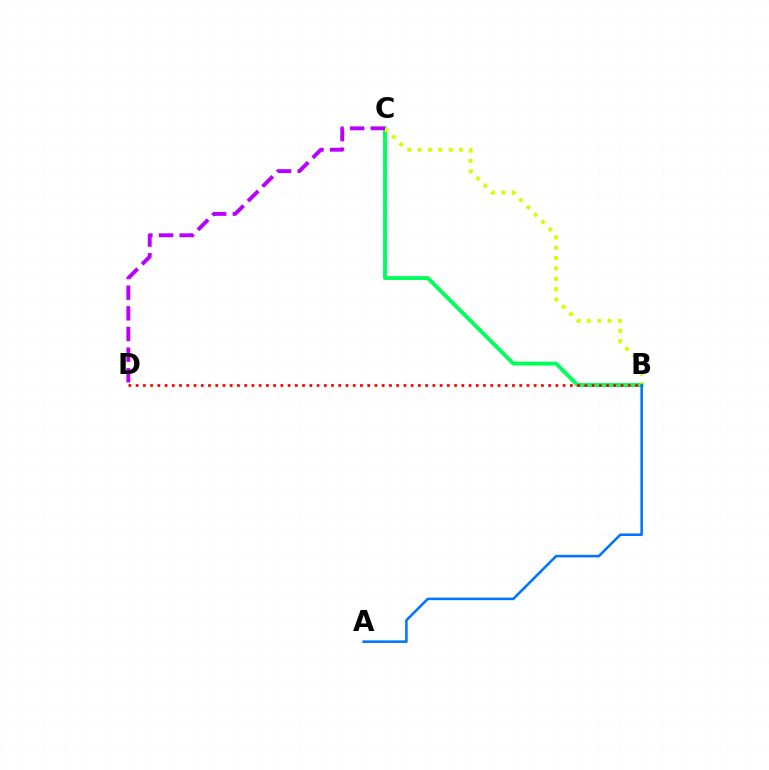{('B', 'C'): [{'color': '#00ff5c', 'line_style': 'solid', 'thickness': 2.82}, {'color': '#d1ff00', 'line_style': 'dotted', 'thickness': 2.82}], ('A', 'B'): [{'color': '#0074ff', 'line_style': 'solid', 'thickness': 1.84}], ('C', 'D'): [{'color': '#b900ff', 'line_style': 'dashed', 'thickness': 2.81}], ('B', 'D'): [{'color': '#ff0000', 'line_style': 'dotted', 'thickness': 1.97}]}